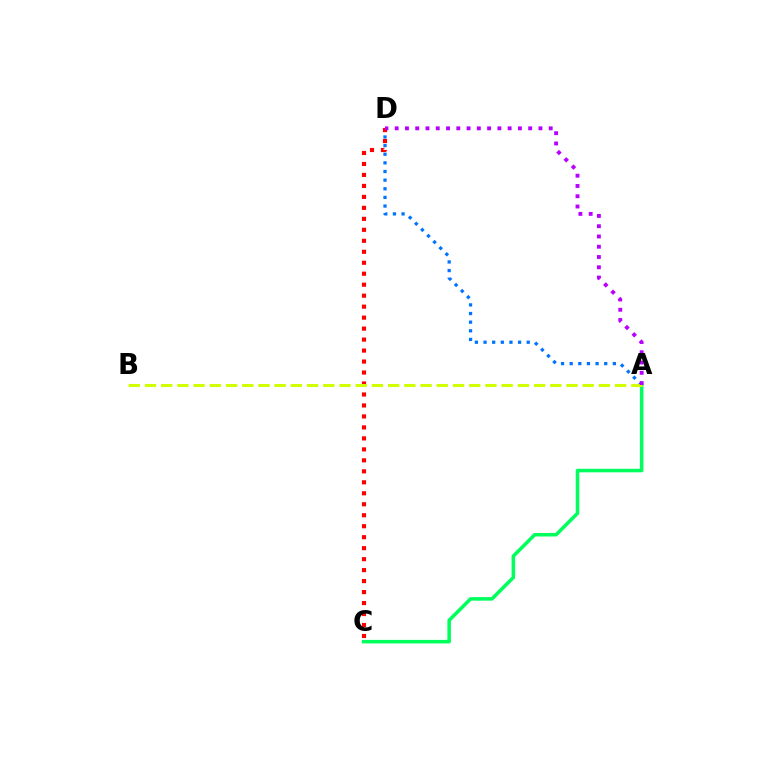{('A', 'C'): [{'color': '#00ff5c', 'line_style': 'solid', 'thickness': 2.55}], ('A', 'D'): [{'color': '#0074ff', 'line_style': 'dotted', 'thickness': 2.35}, {'color': '#b900ff', 'line_style': 'dotted', 'thickness': 2.79}], ('C', 'D'): [{'color': '#ff0000', 'line_style': 'dotted', 'thickness': 2.98}], ('A', 'B'): [{'color': '#d1ff00', 'line_style': 'dashed', 'thickness': 2.2}]}